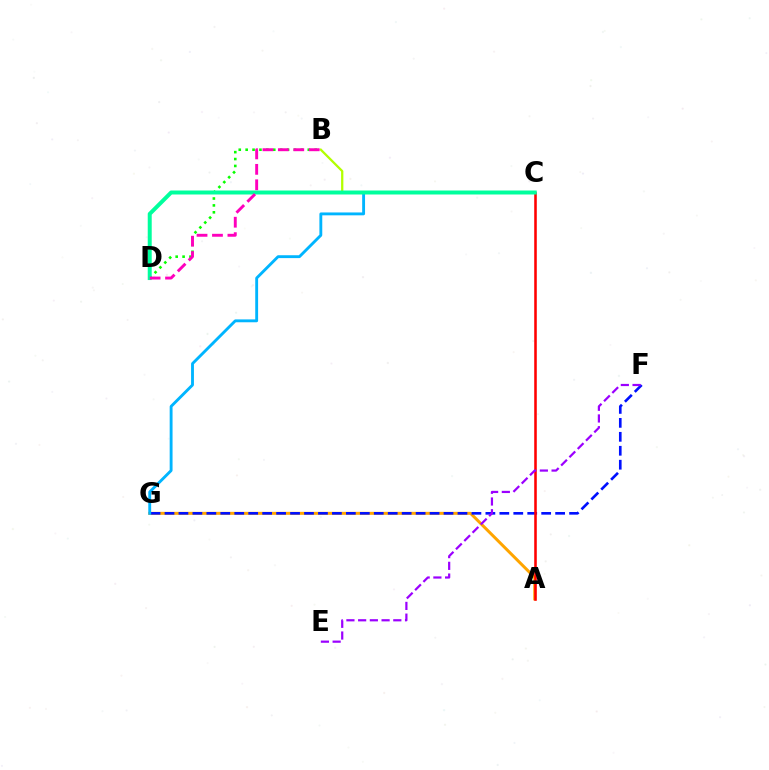{('A', 'G'): [{'color': '#ffa500', 'line_style': 'solid', 'thickness': 2.15}], ('F', 'G'): [{'color': '#0010ff', 'line_style': 'dashed', 'thickness': 1.9}], ('C', 'G'): [{'color': '#00b5ff', 'line_style': 'solid', 'thickness': 2.06}], ('B', 'C'): [{'color': '#b3ff00', 'line_style': 'solid', 'thickness': 1.64}], ('A', 'C'): [{'color': '#ff0000', 'line_style': 'solid', 'thickness': 1.85}], ('B', 'D'): [{'color': '#08ff00', 'line_style': 'dotted', 'thickness': 1.88}, {'color': '#ff00bd', 'line_style': 'dashed', 'thickness': 2.1}], ('C', 'D'): [{'color': '#00ff9d', 'line_style': 'solid', 'thickness': 2.87}], ('E', 'F'): [{'color': '#9b00ff', 'line_style': 'dashed', 'thickness': 1.59}]}